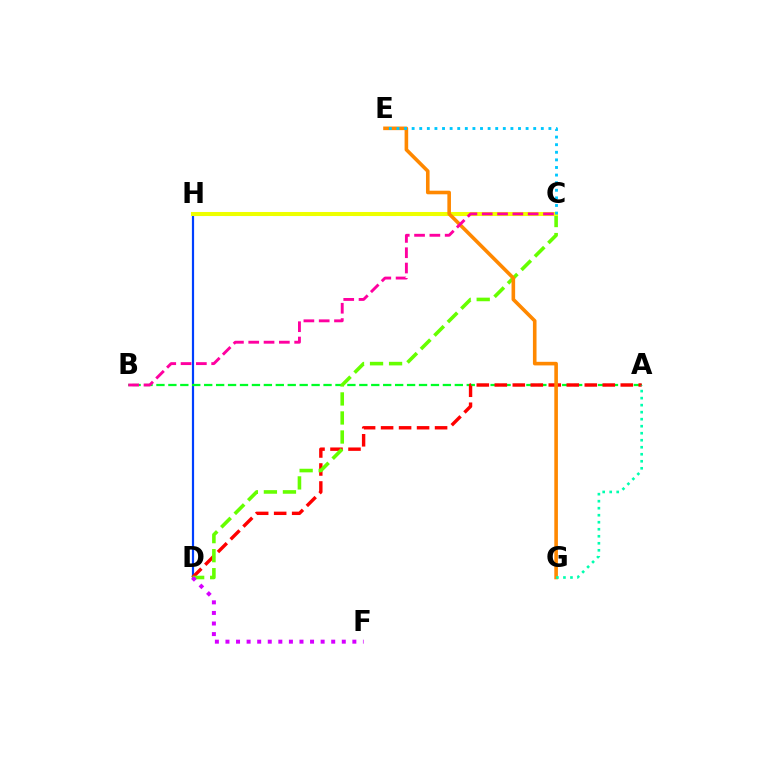{('D', 'H'): [{'color': '#003fff', 'line_style': 'solid', 'thickness': 1.58}], ('A', 'B'): [{'color': '#00ff27', 'line_style': 'dashed', 'thickness': 1.62}], ('A', 'D'): [{'color': '#ff0000', 'line_style': 'dashed', 'thickness': 2.44}], ('C', 'D'): [{'color': '#66ff00', 'line_style': 'dashed', 'thickness': 2.59}], ('C', 'H'): [{'color': '#4f00ff', 'line_style': 'dashed', 'thickness': 2.18}, {'color': '#eeff00', 'line_style': 'solid', 'thickness': 2.92}], ('E', 'G'): [{'color': '#ff8800', 'line_style': 'solid', 'thickness': 2.6}], ('D', 'F'): [{'color': '#d600ff', 'line_style': 'dotted', 'thickness': 2.87}], ('A', 'G'): [{'color': '#00ffaf', 'line_style': 'dotted', 'thickness': 1.91}], ('C', 'E'): [{'color': '#00c7ff', 'line_style': 'dotted', 'thickness': 2.06}], ('B', 'C'): [{'color': '#ff00a0', 'line_style': 'dashed', 'thickness': 2.08}]}